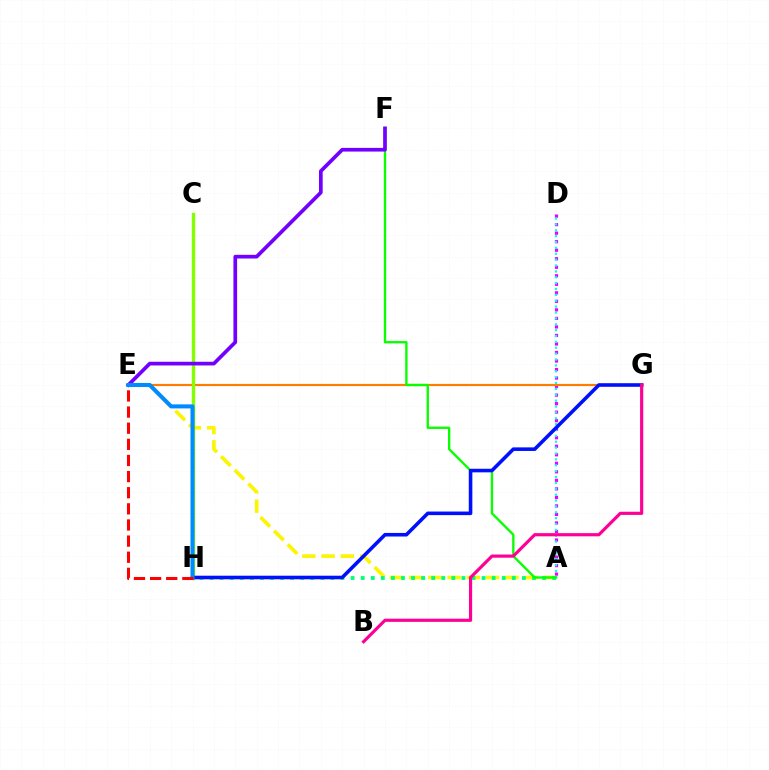{('A', 'E'): [{'color': '#fcf500', 'line_style': 'dashed', 'thickness': 2.62}], ('A', 'D'): [{'color': '#ee00ff', 'line_style': 'dotted', 'thickness': 2.32}, {'color': '#00fff6', 'line_style': 'dotted', 'thickness': 1.6}], ('E', 'G'): [{'color': '#ff7c00', 'line_style': 'solid', 'thickness': 1.57}], ('C', 'H'): [{'color': '#84ff00', 'line_style': 'solid', 'thickness': 2.43}], ('A', 'H'): [{'color': '#00ff74', 'line_style': 'dotted', 'thickness': 2.74}], ('A', 'F'): [{'color': '#08ff00', 'line_style': 'solid', 'thickness': 1.69}], ('G', 'H'): [{'color': '#0010ff', 'line_style': 'solid', 'thickness': 2.58}], ('E', 'F'): [{'color': '#7200ff', 'line_style': 'solid', 'thickness': 2.66}], ('E', 'H'): [{'color': '#008cff', 'line_style': 'solid', 'thickness': 2.91}, {'color': '#ff0000', 'line_style': 'dashed', 'thickness': 2.19}], ('B', 'G'): [{'color': '#ff0094', 'line_style': 'solid', 'thickness': 2.28}]}